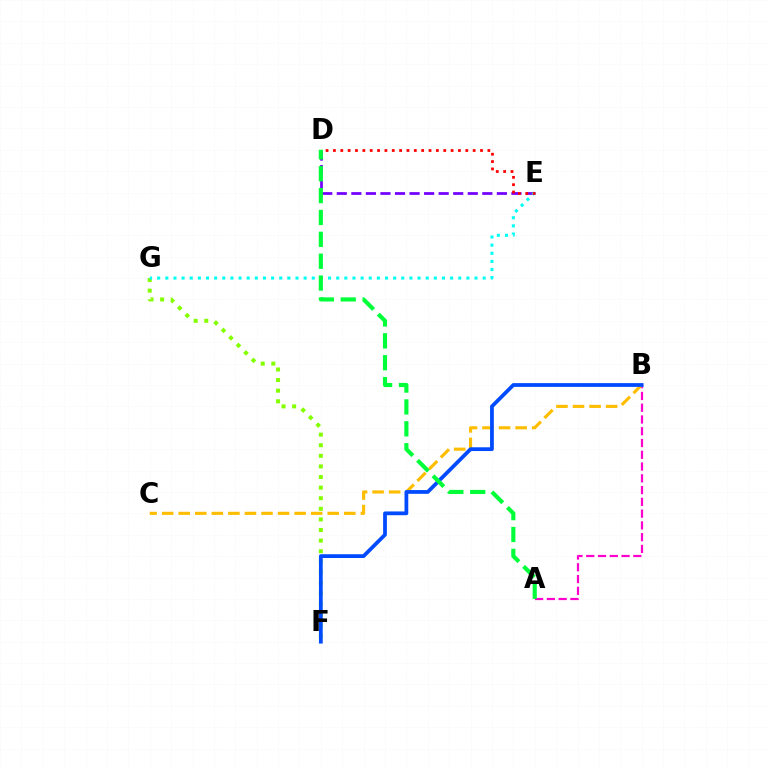{('A', 'B'): [{'color': '#ff00cf', 'line_style': 'dashed', 'thickness': 1.6}], ('F', 'G'): [{'color': '#84ff00', 'line_style': 'dotted', 'thickness': 2.88}], ('B', 'C'): [{'color': '#ffbd00', 'line_style': 'dashed', 'thickness': 2.25}], ('D', 'E'): [{'color': '#7200ff', 'line_style': 'dashed', 'thickness': 1.98}, {'color': '#ff0000', 'line_style': 'dotted', 'thickness': 2.0}], ('B', 'F'): [{'color': '#004bff', 'line_style': 'solid', 'thickness': 2.71}], ('E', 'G'): [{'color': '#00fff6', 'line_style': 'dotted', 'thickness': 2.21}], ('A', 'D'): [{'color': '#00ff39', 'line_style': 'dashed', 'thickness': 2.97}]}